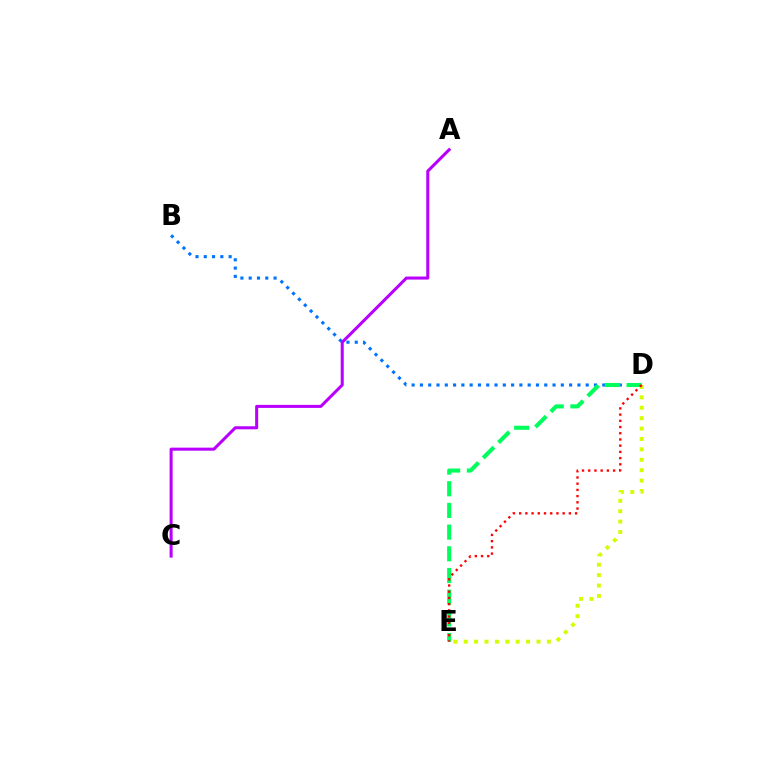{('D', 'E'): [{'color': '#d1ff00', 'line_style': 'dotted', 'thickness': 2.83}, {'color': '#00ff5c', 'line_style': 'dashed', 'thickness': 2.95}, {'color': '#ff0000', 'line_style': 'dotted', 'thickness': 1.69}], ('B', 'D'): [{'color': '#0074ff', 'line_style': 'dotted', 'thickness': 2.25}], ('A', 'C'): [{'color': '#b900ff', 'line_style': 'solid', 'thickness': 2.19}]}